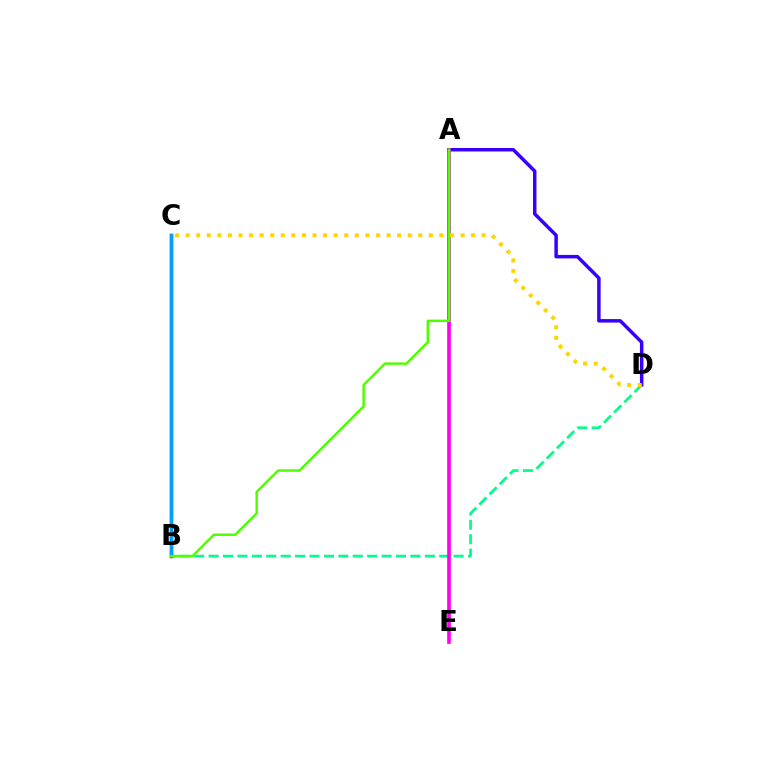{('A', 'D'): [{'color': '#3700ff', 'line_style': 'solid', 'thickness': 2.51}], ('B', 'D'): [{'color': '#00ff86', 'line_style': 'dashed', 'thickness': 1.96}], ('A', 'E'): [{'color': '#ff00ed', 'line_style': 'solid', 'thickness': 2.62}], ('B', 'C'): [{'color': '#ff0000', 'line_style': 'solid', 'thickness': 2.51}, {'color': '#009eff', 'line_style': 'solid', 'thickness': 2.33}], ('A', 'B'): [{'color': '#4fff00', 'line_style': 'solid', 'thickness': 1.77}], ('C', 'D'): [{'color': '#ffd500', 'line_style': 'dotted', 'thickness': 2.87}]}